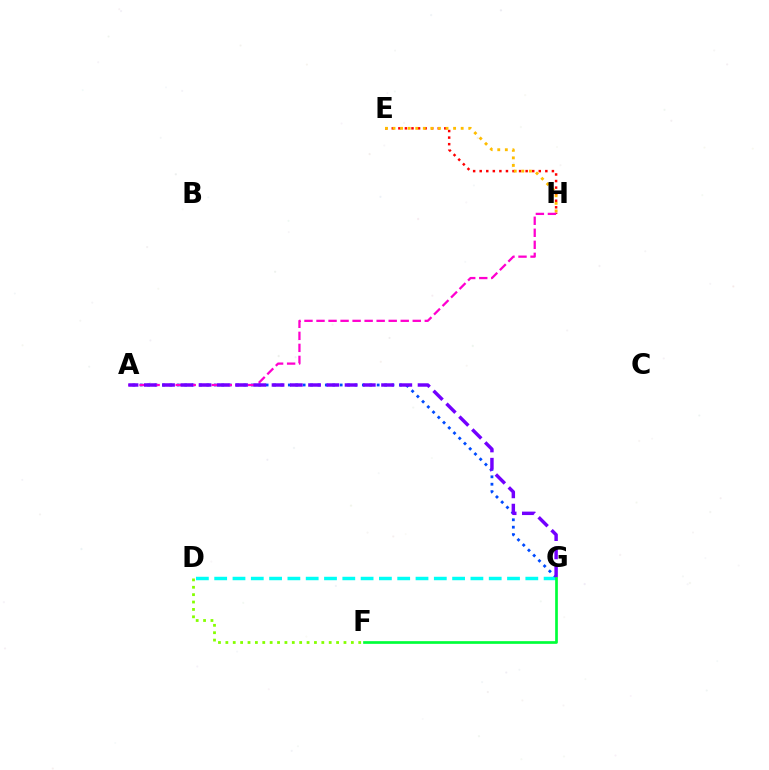{('D', 'F'): [{'color': '#84ff00', 'line_style': 'dotted', 'thickness': 2.01}], ('E', 'H'): [{'color': '#ff0000', 'line_style': 'dotted', 'thickness': 1.78}, {'color': '#ffbd00', 'line_style': 'dotted', 'thickness': 2.06}], ('A', 'G'): [{'color': '#004bff', 'line_style': 'dotted', 'thickness': 2.01}, {'color': '#7200ff', 'line_style': 'dashed', 'thickness': 2.48}], ('D', 'G'): [{'color': '#00fff6', 'line_style': 'dashed', 'thickness': 2.49}], ('A', 'H'): [{'color': '#ff00cf', 'line_style': 'dashed', 'thickness': 1.63}], ('F', 'G'): [{'color': '#00ff39', 'line_style': 'solid', 'thickness': 1.94}]}